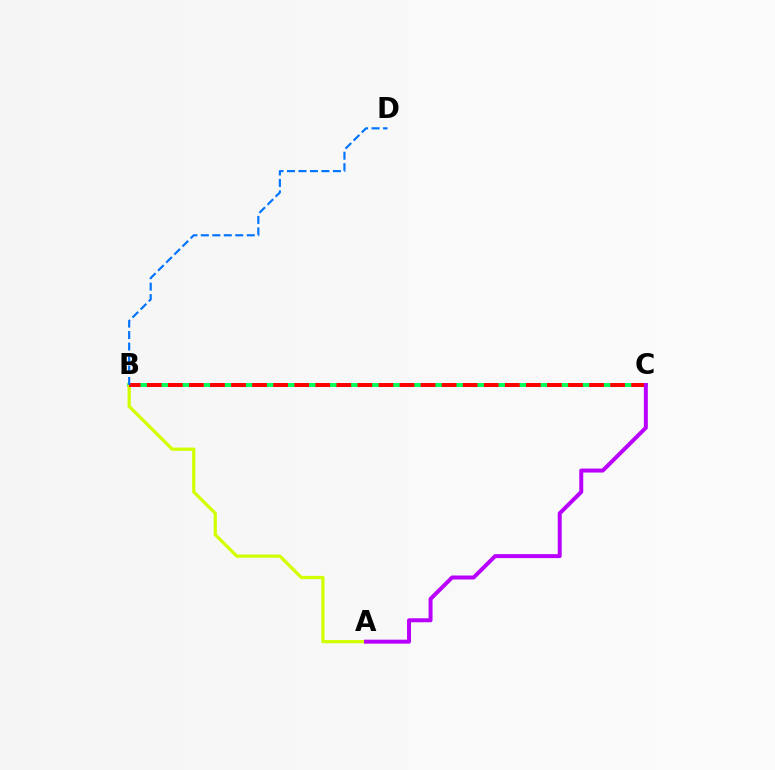{('B', 'C'): [{'color': '#00ff5c', 'line_style': 'solid', 'thickness': 2.81}, {'color': '#ff0000', 'line_style': 'dashed', 'thickness': 2.86}], ('A', 'B'): [{'color': '#d1ff00', 'line_style': 'solid', 'thickness': 2.32}], ('A', 'C'): [{'color': '#b900ff', 'line_style': 'solid', 'thickness': 2.86}], ('B', 'D'): [{'color': '#0074ff', 'line_style': 'dashed', 'thickness': 1.56}]}